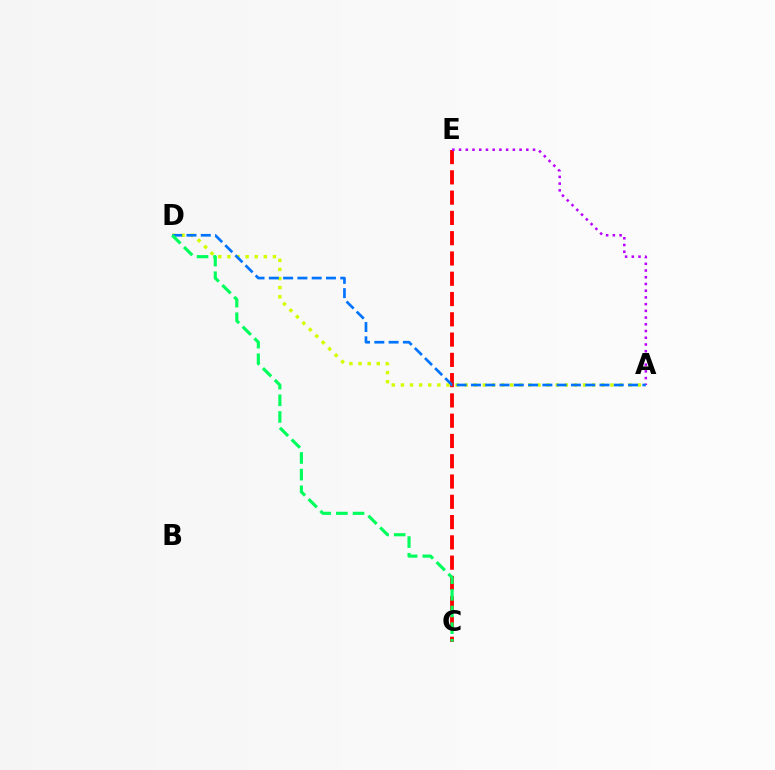{('C', 'E'): [{'color': '#ff0000', 'line_style': 'dashed', 'thickness': 2.75}], ('A', 'D'): [{'color': '#d1ff00', 'line_style': 'dotted', 'thickness': 2.47}, {'color': '#0074ff', 'line_style': 'dashed', 'thickness': 1.94}], ('A', 'E'): [{'color': '#b900ff', 'line_style': 'dotted', 'thickness': 1.83}], ('C', 'D'): [{'color': '#00ff5c', 'line_style': 'dashed', 'thickness': 2.26}]}